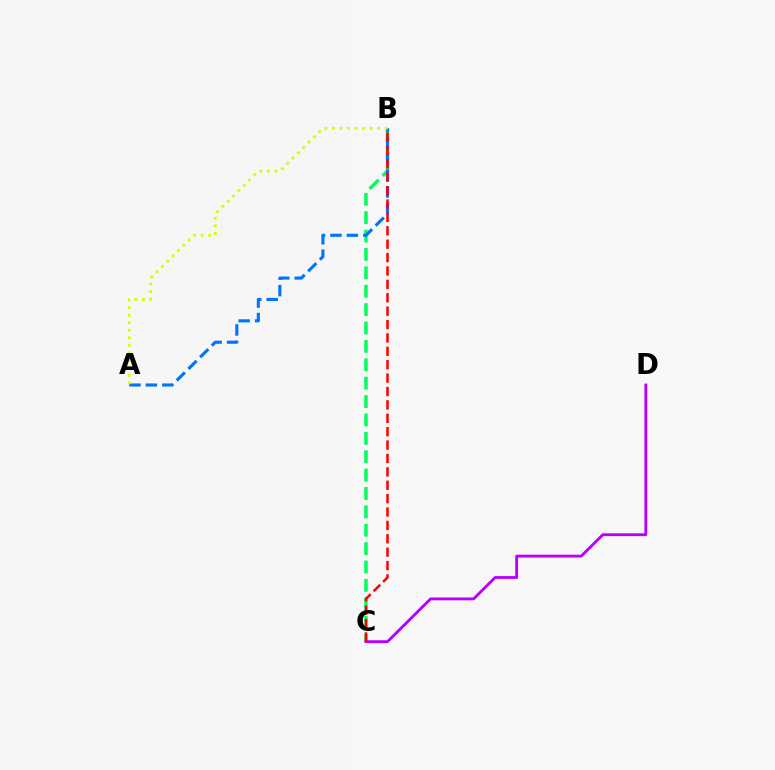{('B', 'C'): [{'color': '#00ff5c', 'line_style': 'dashed', 'thickness': 2.5}, {'color': '#ff0000', 'line_style': 'dashed', 'thickness': 1.82}], ('C', 'D'): [{'color': '#b900ff', 'line_style': 'solid', 'thickness': 2.05}], ('A', 'B'): [{'color': '#0074ff', 'line_style': 'dashed', 'thickness': 2.24}, {'color': '#d1ff00', 'line_style': 'dotted', 'thickness': 2.04}]}